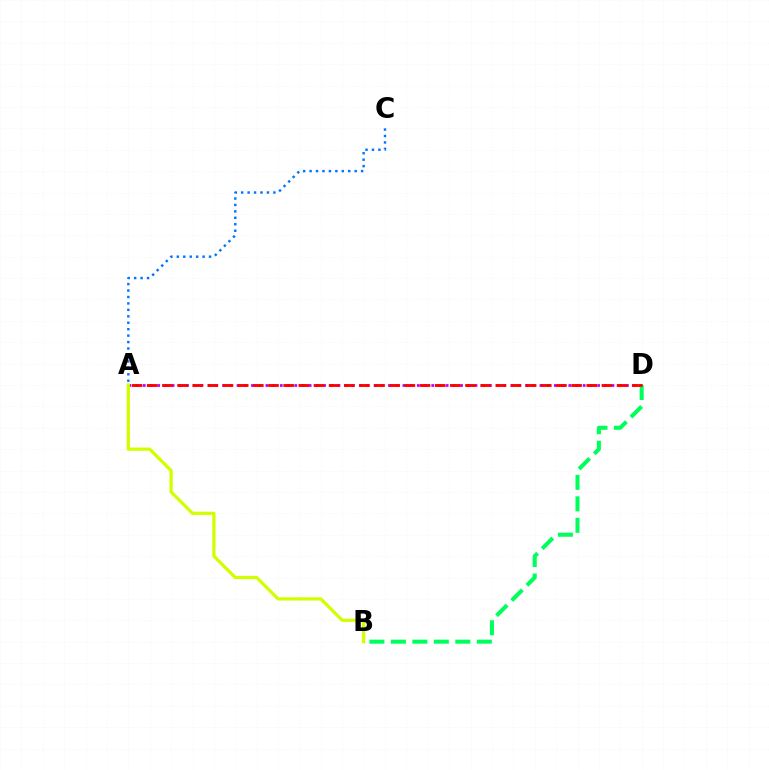{('A', 'D'): [{'color': '#b900ff', 'line_style': 'dotted', 'thickness': 1.96}, {'color': '#ff0000', 'line_style': 'dashed', 'thickness': 2.06}], ('A', 'B'): [{'color': '#d1ff00', 'line_style': 'solid', 'thickness': 2.35}], ('B', 'D'): [{'color': '#00ff5c', 'line_style': 'dashed', 'thickness': 2.92}], ('A', 'C'): [{'color': '#0074ff', 'line_style': 'dotted', 'thickness': 1.75}]}